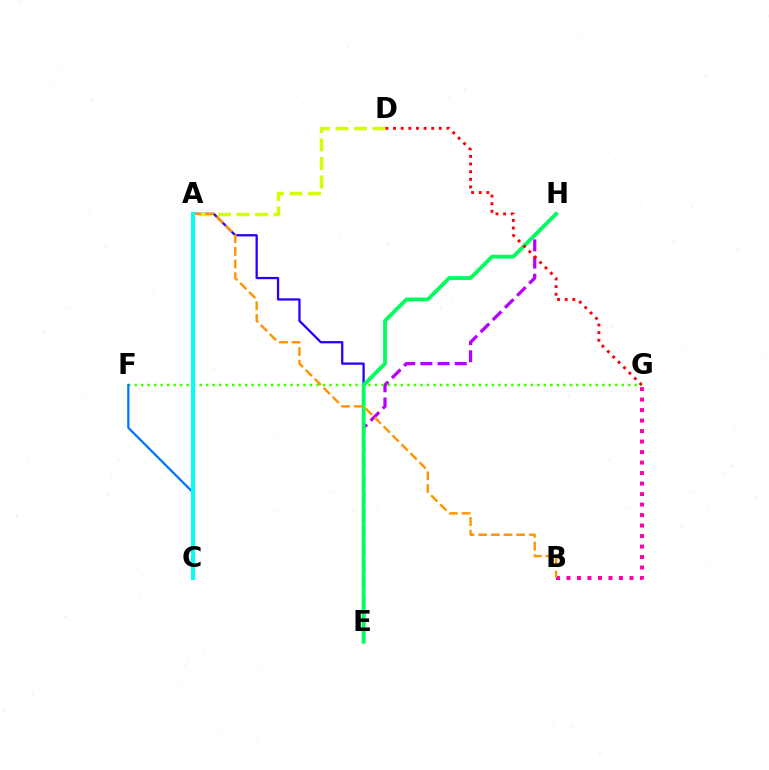{('E', 'H'): [{'color': '#b900ff', 'line_style': 'dashed', 'thickness': 2.33}, {'color': '#00ff5c', 'line_style': 'solid', 'thickness': 2.74}], ('B', 'G'): [{'color': '#ff00ac', 'line_style': 'dotted', 'thickness': 2.85}], ('A', 'E'): [{'color': '#2500ff', 'line_style': 'solid', 'thickness': 1.64}], ('F', 'G'): [{'color': '#3dff00', 'line_style': 'dotted', 'thickness': 1.76}], ('A', 'D'): [{'color': '#d1ff00', 'line_style': 'dashed', 'thickness': 2.51}], ('C', 'F'): [{'color': '#0074ff', 'line_style': 'solid', 'thickness': 1.61}], ('A', 'B'): [{'color': '#ff9400', 'line_style': 'dashed', 'thickness': 1.72}], ('D', 'G'): [{'color': '#ff0000', 'line_style': 'dotted', 'thickness': 2.07}], ('A', 'C'): [{'color': '#00fff6', 'line_style': 'solid', 'thickness': 2.86}]}